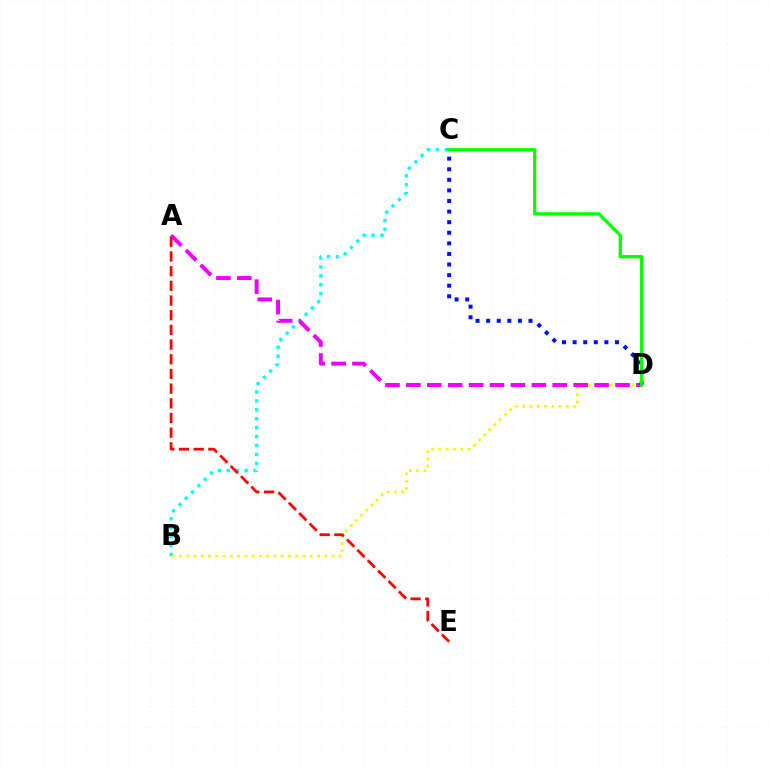{('B', 'C'): [{'color': '#00fff6', 'line_style': 'dotted', 'thickness': 2.42}], ('B', 'D'): [{'color': '#fcf500', 'line_style': 'dotted', 'thickness': 1.97}], ('A', 'D'): [{'color': '#ee00ff', 'line_style': 'dashed', 'thickness': 2.84}], ('C', 'D'): [{'color': '#0010ff', 'line_style': 'dotted', 'thickness': 2.88}, {'color': '#08ff00', 'line_style': 'solid', 'thickness': 2.35}], ('A', 'E'): [{'color': '#ff0000', 'line_style': 'dashed', 'thickness': 1.99}]}